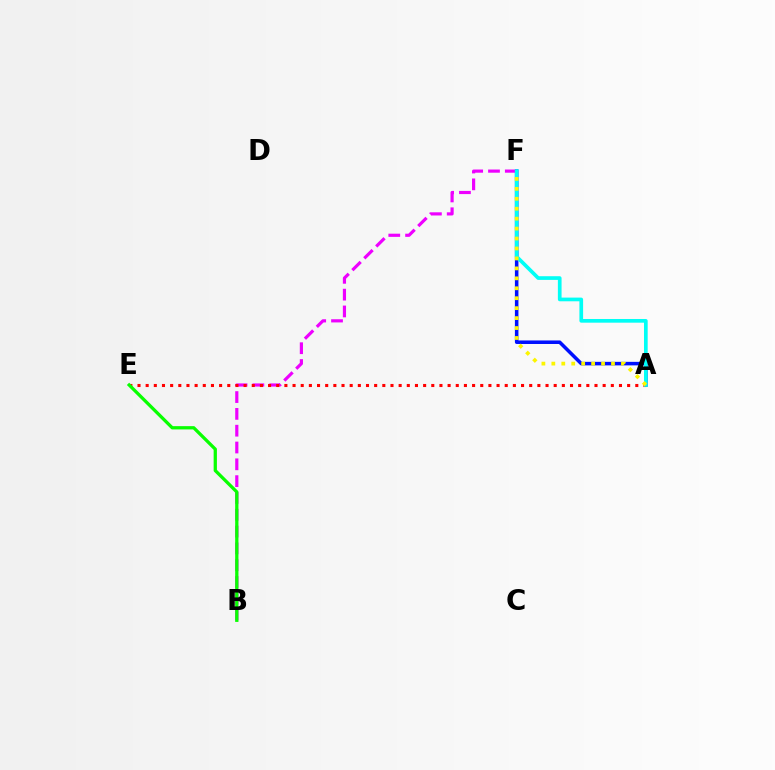{('A', 'F'): [{'color': '#0010ff', 'line_style': 'solid', 'thickness': 2.54}, {'color': '#00fff6', 'line_style': 'solid', 'thickness': 2.65}, {'color': '#fcf500', 'line_style': 'dotted', 'thickness': 2.7}], ('B', 'F'): [{'color': '#ee00ff', 'line_style': 'dashed', 'thickness': 2.28}], ('A', 'E'): [{'color': '#ff0000', 'line_style': 'dotted', 'thickness': 2.22}], ('B', 'E'): [{'color': '#08ff00', 'line_style': 'solid', 'thickness': 2.35}]}